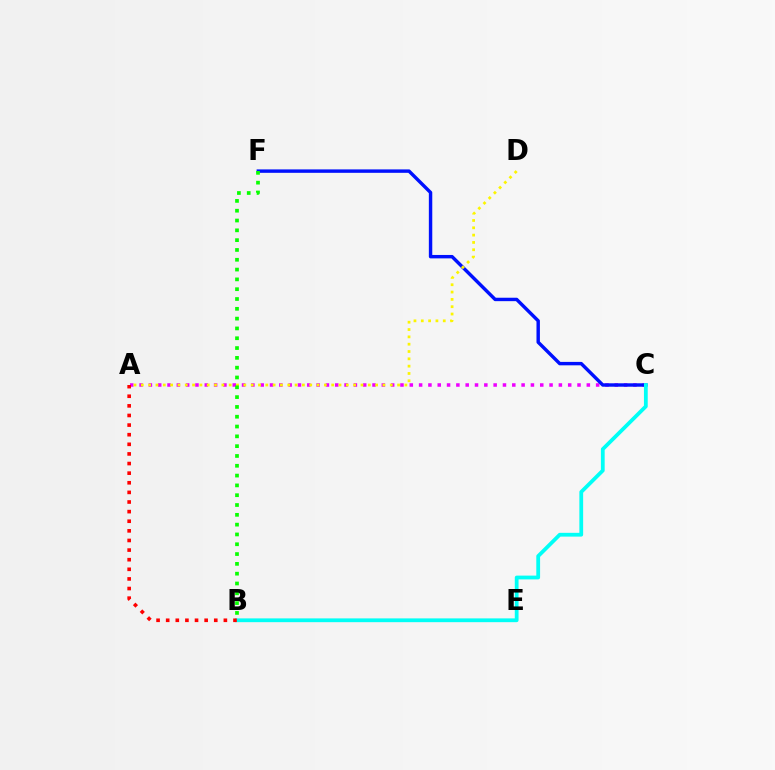{('A', 'C'): [{'color': '#ee00ff', 'line_style': 'dotted', 'thickness': 2.53}], ('C', 'F'): [{'color': '#0010ff', 'line_style': 'solid', 'thickness': 2.46}], ('B', 'C'): [{'color': '#00fff6', 'line_style': 'solid', 'thickness': 2.72}], ('A', 'D'): [{'color': '#fcf500', 'line_style': 'dotted', 'thickness': 1.99}], ('B', 'F'): [{'color': '#08ff00', 'line_style': 'dotted', 'thickness': 2.67}], ('A', 'B'): [{'color': '#ff0000', 'line_style': 'dotted', 'thickness': 2.61}]}